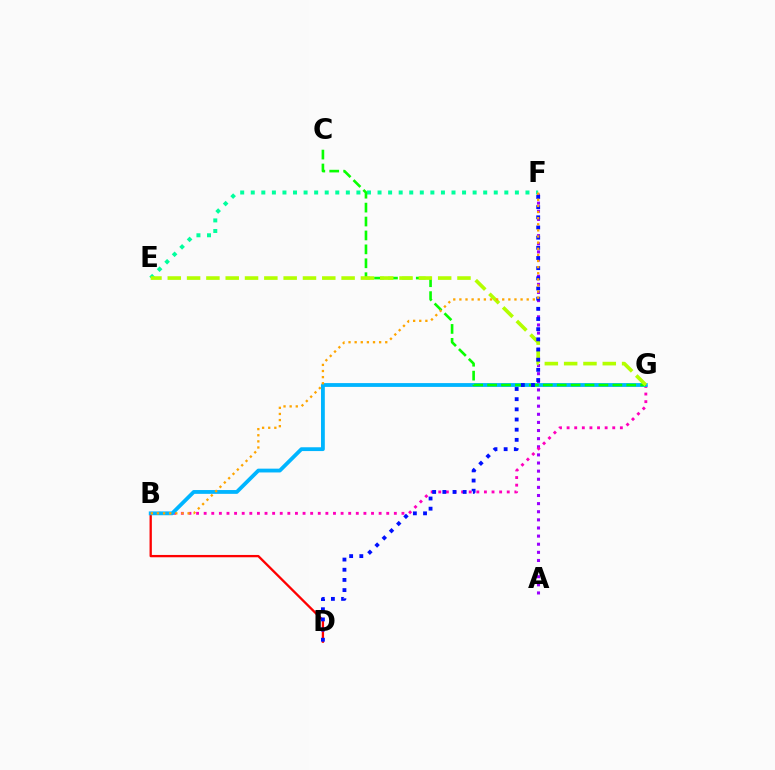{('B', 'D'): [{'color': '#ff0000', 'line_style': 'solid', 'thickness': 1.67}], ('E', 'F'): [{'color': '#00ff9d', 'line_style': 'dotted', 'thickness': 2.87}], ('A', 'F'): [{'color': '#9b00ff', 'line_style': 'dotted', 'thickness': 2.21}], ('B', 'G'): [{'color': '#ff00bd', 'line_style': 'dotted', 'thickness': 2.07}, {'color': '#00b5ff', 'line_style': 'solid', 'thickness': 2.74}], ('C', 'G'): [{'color': '#08ff00', 'line_style': 'dashed', 'thickness': 1.89}], ('E', 'G'): [{'color': '#b3ff00', 'line_style': 'dashed', 'thickness': 2.62}], ('D', 'F'): [{'color': '#0010ff', 'line_style': 'dotted', 'thickness': 2.76}], ('B', 'F'): [{'color': '#ffa500', 'line_style': 'dotted', 'thickness': 1.66}]}